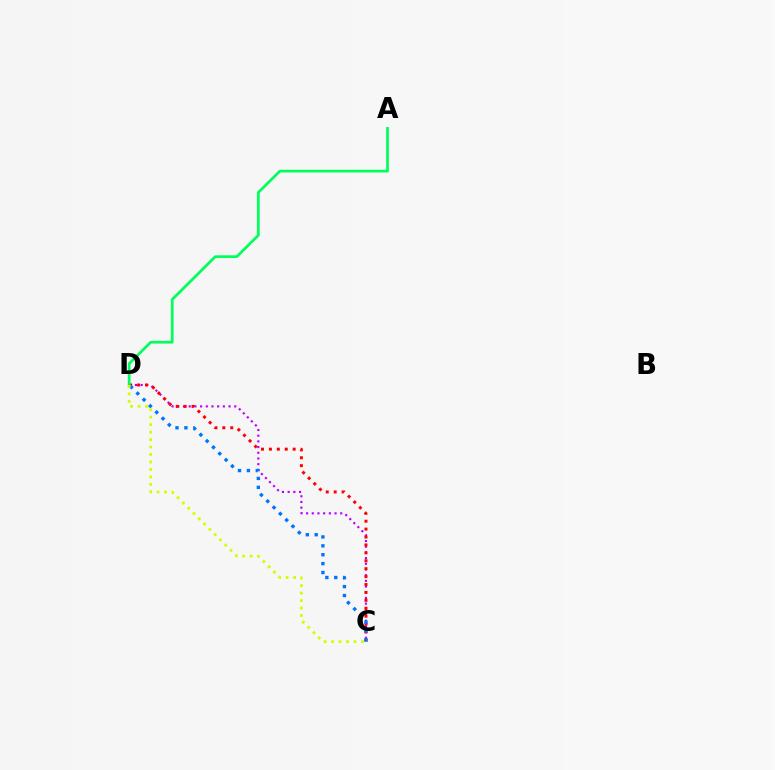{('C', 'D'): [{'color': '#b900ff', 'line_style': 'dotted', 'thickness': 1.55}, {'color': '#ff0000', 'line_style': 'dotted', 'thickness': 2.15}, {'color': '#0074ff', 'line_style': 'dotted', 'thickness': 2.42}, {'color': '#d1ff00', 'line_style': 'dotted', 'thickness': 2.03}], ('A', 'D'): [{'color': '#00ff5c', 'line_style': 'solid', 'thickness': 1.96}]}